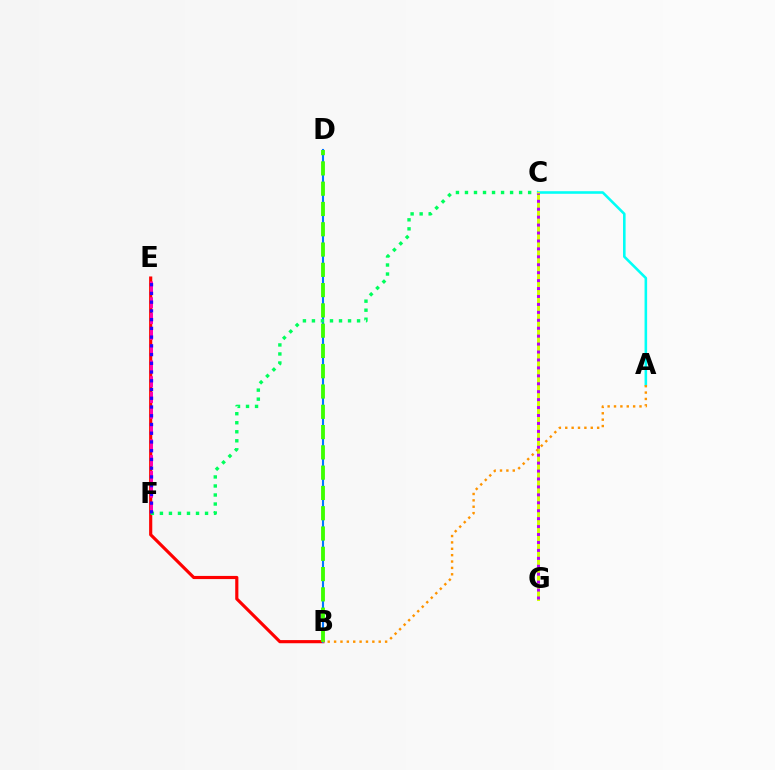{('B', 'E'): [{'color': '#ff0000', 'line_style': 'solid', 'thickness': 2.27}], ('E', 'F'): [{'color': '#ff00ac', 'line_style': 'dashed', 'thickness': 2.14}, {'color': '#2500ff', 'line_style': 'dotted', 'thickness': 2.37}], ('B', 'D'): [{'color': '#0074ff', 'line_style': 'solid', 'thickness': 1.52}, {'color': '#3dff00', 'line_style': 'dashed', 'thickness': 2.76}], ('C', 'F'): [{'color': '#00ff5c', 'line_style': 'dotted', 'thickness': 2.45}], ('A', 'C'): [{'color': '#00fff6', 'line_style': 'solid', 'thickness': 1.86}], ('C', 'G'): [{'color': '#d1ff00', 'line_style': 'solid', 'thickness': 2.11}, {'color': '#b900ff', 'line_style': 'dotted', 'thickness': 2.16}], ('A', 'B'): [{'color': '#ff9400', 'line_style': 'dotted', 'thickness': 1.73}]}